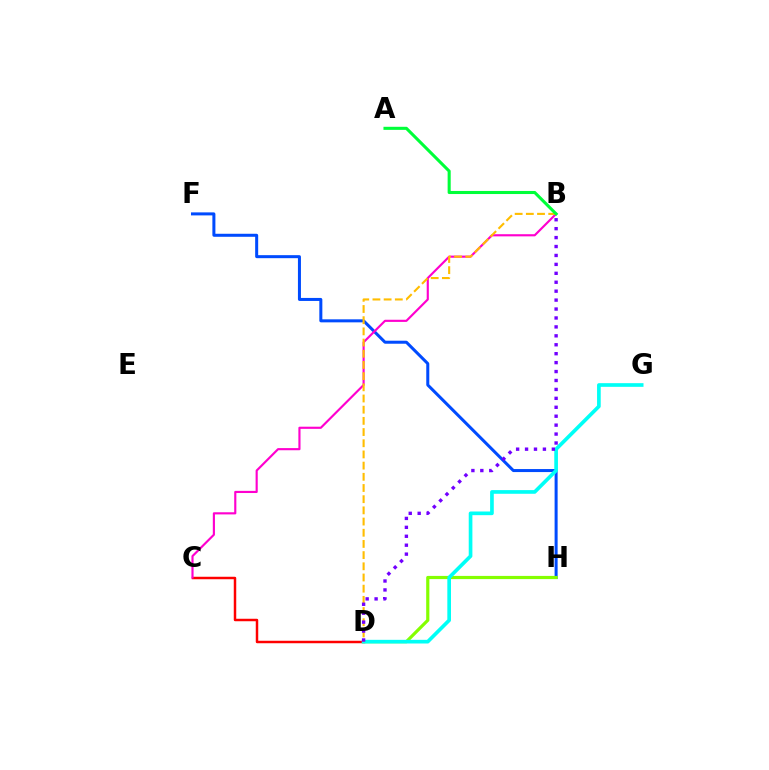{('F', 'H'): [{'color': '#004bff', 'line_style': 'solid', 'thickness': 2.17}], ('D', 'H'): [{'color': '#84ff00', 'line_style': 'solid', 'thickness': 2.29}], ('C', 'D'): [{'color': '#ff0000', 'line_style': 'solid', 'thickness': 1.78}], ('B', 'C'): [{'color': '#ff00cf', 'line_style': 'solid', 'thickness': 1.55}], ('D', 'G'): [{'color': '#00fff6', 'line_style': 'solid', 'thickness': 2.64}], ('B', 'D'): [{'color': '#ffbd00', 'line_style': 'dashed', 'thickness': 1.52}, {'color': '#7200ff', 'line_style': 'dotted', 'thickness': 2.43}], ('A', 'B'): [{'color': '#00ff39', 'line_style': 'solid', 'thickness': 2.21}]}